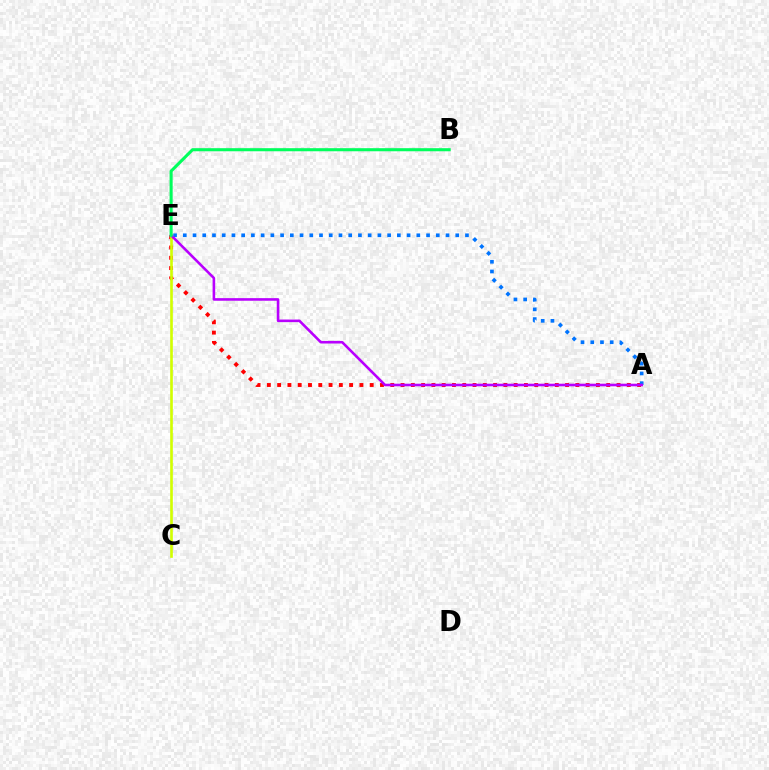{('A', 'E'): [{'color': '#ff0000', 'line_style': 'dotted', 'thickness': 2.79}, {'color': '#0074ff', 'line_style': 'dotted', 'thickness': 2.64}, {'color': '#b900ff', 'line_style': 'solid', 'thickness': 1.86}], ('C', 'E'): [{'color': '#d1ff00', 'line_style': 'solid', 'thickness': 1.9}], ('B', 'E'): [{'color': '#00ff5c', 'line_style': 'solid', 'thickness': 2.21}]}